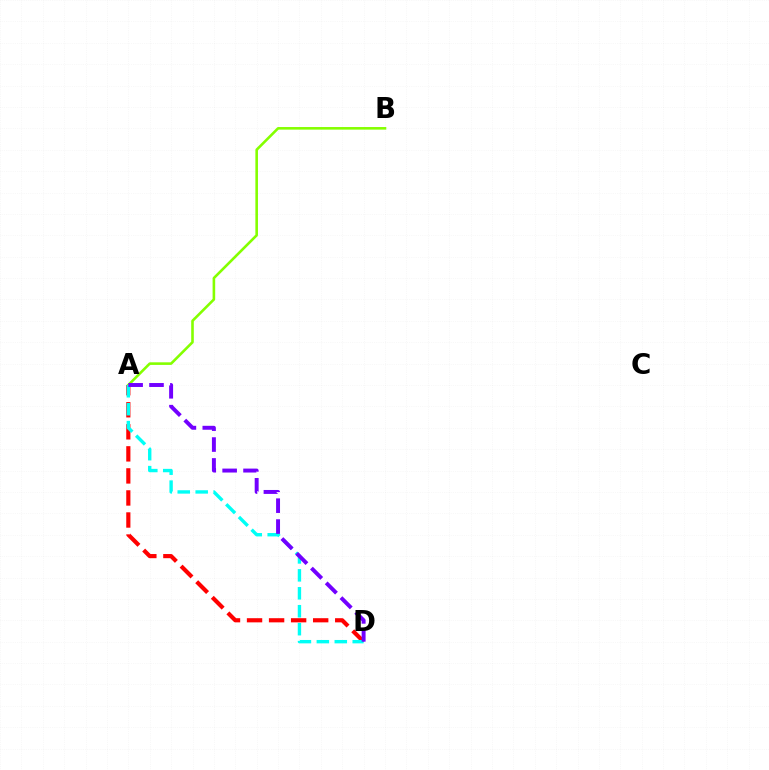{('A', 'D'): [{'color': '#ff0000', 'line_style': 'dashed', 'thickness': 2.99}, {'color': '#00fff6', 'line_style': 'dashed', 'thickness': 2.44}, {'color': '#7200ff', 'line_style': 'dashed', 'thickness': 2.84}], ('A', 'B'): [{'color': '#84ff00', 'line_style': 'solid', 'thickness': 1.87}]}